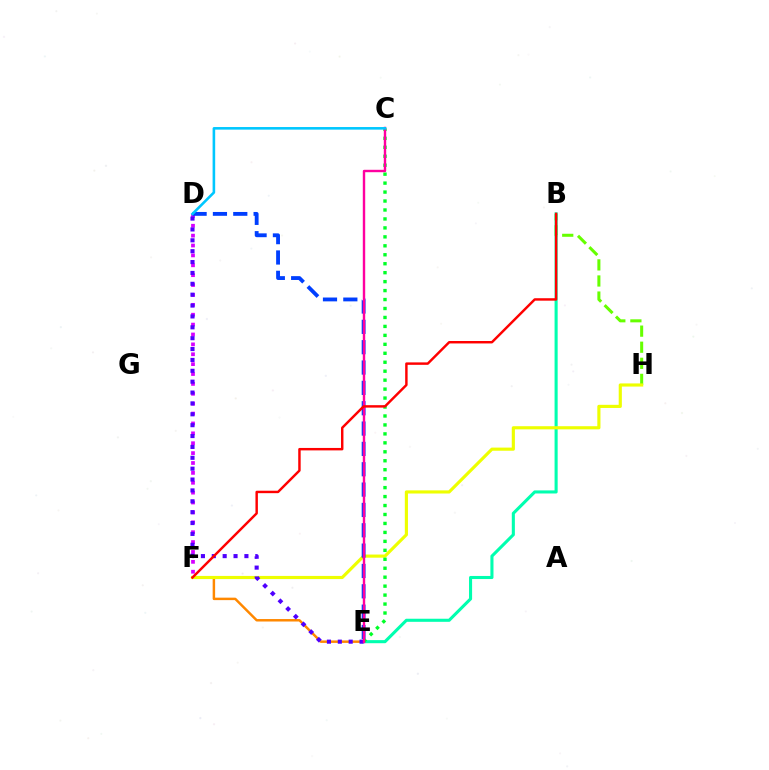{('E', 'F'): [{'color': '#ff8800', 'line_style': 'solid', 'thickness': 1.78}], ('B', 'H'): [{'color': '#66ff00', 'line_style': 'dashed', 'thickness': 2.18}], ('B', 'E'): [{'color': '#00ffaf', 'line_style': 'solid', 'thickness': 2.22}], ('D', 'F'): [{'color': '#d600ff', 'line_style': 'dotted', 'thickness': 2.69}], ('F', 'H'): [{'color': '#eeff00', 'line_style': 'solid', 'thickness': 2.26}], ('D', 'E'): [{'color': '#003fff', 'line_style': 'dashed', 'thickness': 2.76}, {'color': '#4f00ff', 'line_style': 'dotted', 'thickness': 2.95}], ('C', 'E'): [{'color': '#00ff27', 'line_style': 'dotted', 'thickness': 2.43}, {'color': '#ff00a0', 'line_style': 'solid', 'thickness': 1.74}], ('C', 'D'): [{'color': '#00c7ff', 'line_style': 'solid', 'thickness': 1.86}], ('B', 'F'): [{'color': '#ff0000', 'line_style': 'solid', 'thickness': 1.76}]}